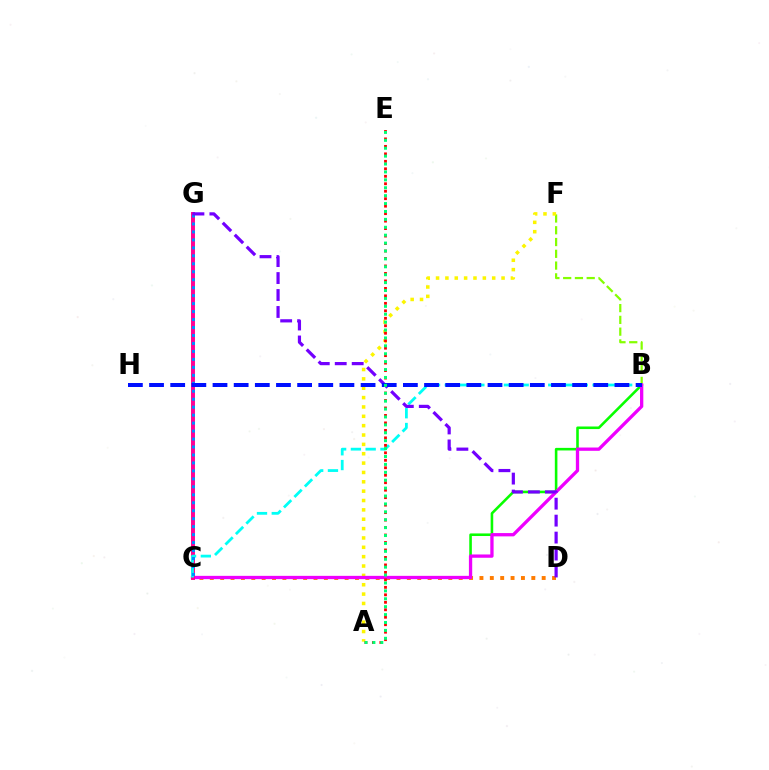{('B', 'F'): [{'color': '#84ff00', 'line_style': 'dashed', 'thickness': 1.6}], ('B', 'C'): [{'color': '#08ff00', 'line_style': 'solid', 'thickness': 1.86}, {'color': '#ee00ff', 'line_style': 'solid', 'thickness': 2.37}, {'color': '#00fff6', 'line_style': 'dashed', 'thickness': 2.01}], ('C', 'D'): [{'color': '#ff7c00', 'line_style': 'dotted', 'thickness': 2.82}], ('A', 'F'): [{'color': '#fcf500', 'line_style': 'dotted', 'thickness': 2.54}], ('C', 'G'): [{'color': '#ff0094', 'line_style': 'solid', 'thickness': 2.84}, {'color': '#008cff', 'line_style': 'dotted', 'thickness': 2.16}], ('A', 'E'): [{'color': '#ff0000', 'line_style': 'dotted', 'thickness': 2.03}, {'color': '#00ff74', 'line_style': 'dotted', 'thickness': 2.15}], ('D', 'G'): [{'color': '#7200ff', 'line_style': 'dashed', 'thickness': 2.3}], ('B', 'H'): [{'color': '#0010ff', 'line_style': 'dashed', 'thickness': 2.87}]}